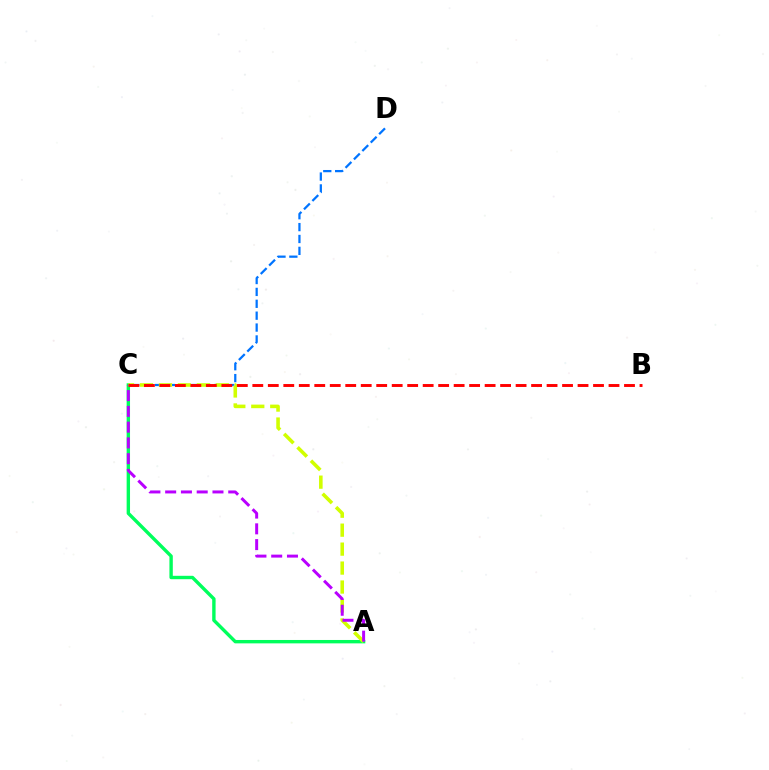{('A', 'C'): [{'color': '#00ff5c', 'line_style': 'solid', 'thickness': 2.44}, {'color': '#d1ff00', 'line_style': 'dashed', 'thickness': 2.58}, {'color': '#b900ff', 'line_style': 'dashed', 'thickness': 2.14}], ('C', 'D'): [{'color': '#0074ff', 'line_style': 'dashed', 'thickness': 1.61}], ('B', 'C'): [{'color': '#ff0000', 'line_style': 'dashed', 'thickness': 2.1}]}